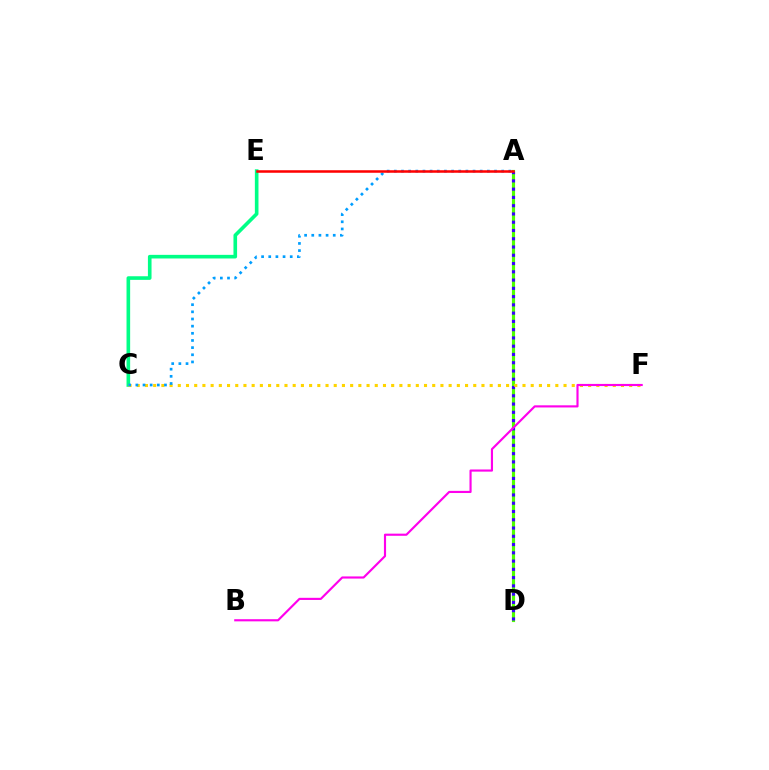{('A', 'D'): [{'color': '#4fff00', 'line_style': 'solid', 'thickness': 2.27}, {'color': '#3700ff', 'line_style': 'dotted', 'thickness': 2.25}], ('C', 'E'): [{'color': '#00ff86', 'line_style': 'solid', 'thickness': 2.61}], ('C', 'F'): [{'color': '#ffd500', 'line_style': 'dotted', 'thickness': 2.23}], ('A', 'C'): [{'color': '#009eff', 'line_style': 'dotted', 'thickness': 1.94}], ('A', 'E'): [{'color': '#ff0000', 'line_style': 'solid', 'thickness': 1.82}], ('B', 'F'): [{'color': '#ff00ed', 'line_style': 'solid', 'thickness': 1.55}]}